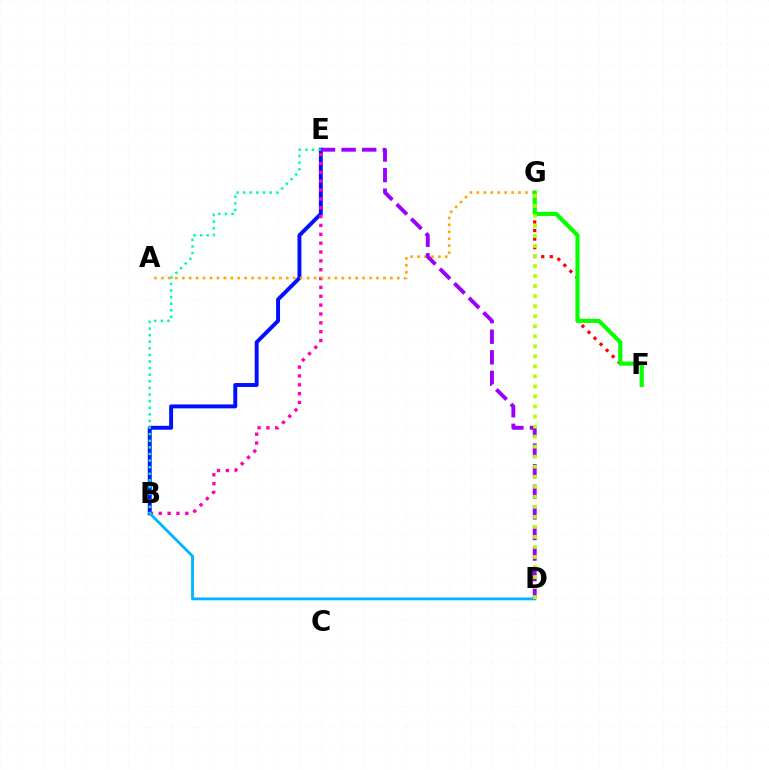{('B', 'E'): [{'color': '#0010ff', 'line_style': 'solid', 'thickness': 2.82}, {'color': '#ff00bd', 'line_style': 'dotted', 'thickness': 2.41}, {'color': '#00ff9d', 'line_style': 'dotted', 'thickness': 1.79}], ('F', 'G'): [{'color': '#ff0000', 'line_style': 'dotted', 'thickness': 2.32}, {'color': '#08ff00', 'line_style': 'solid', 'thickness': 2.98}], ('A', 'G'): [{'color': '#ffa500', 'line_style': 'dotted', 'thickness': 1.88}], ('B', 'D'): [{'color': '#00b5ff', 'line_style': 'solid', 'thickness': 2.03}], ('D', 'E'): [{'color': '#9b00ff', 'line_style': 'dashed', 'thickness': 2.8}], ('D', 'G'): [{'color': '#b3ff00', 'line_style': 'dotted', 'thickness': 2.73}]}